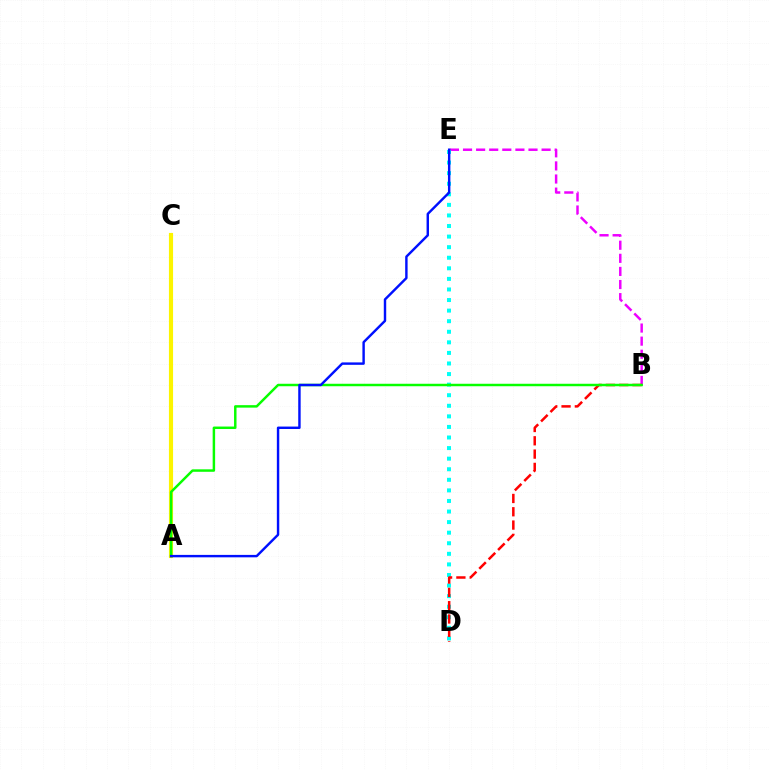{('B', 'E'): [{'color': '#ee00ff', 'line_style': 'dashed', 'thickness': 1.78}], ('D', 'E'): [{'color': '#00fff6', 'line_style': 'dotted', 'thickness': 2.87}], ('A', 'C'): [{'color': '#fcf500', 'line_style': 'solid', 'thickness': 2.98}], ('B', 'D'): [{'color': '#ff0000', 'line_style': 'dashed', 'thickness': 1.81}], ('A', 'B'): [{'color': '#08ff00', 'line_style': 'solid', 'thickness': 1.78}], ('A', 'E'): [{'color': '#0010ff', 'line_style': 'solid', 'thickness': 1.75}]}